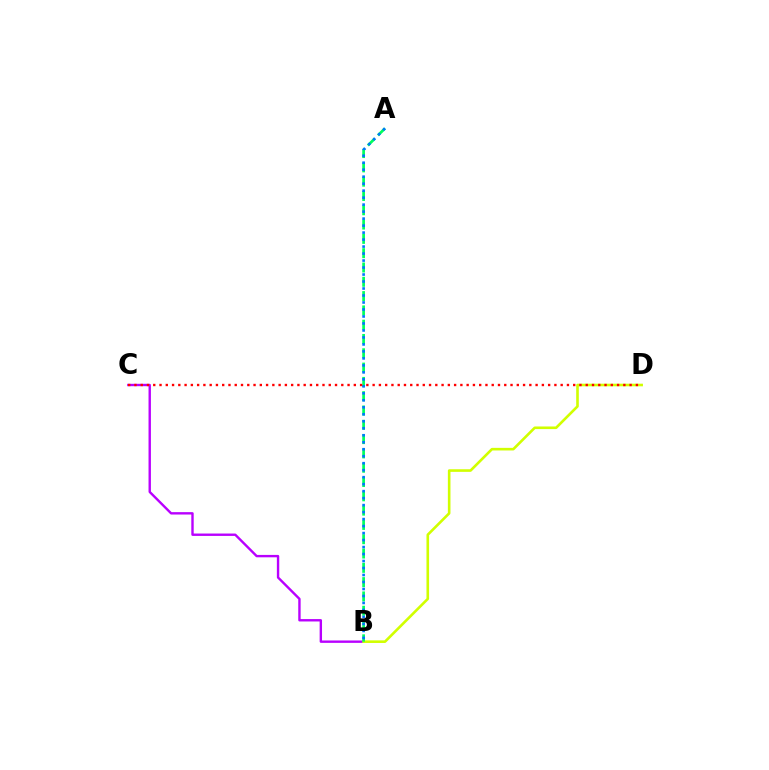{('B', 'C'): [{'color': '#b900ff', 'line_style': 'solid', 'thickness': 1.72}], ('B', 'D'): [{'color': '#d1ff00', 'line_style': 'solid', 'thickness': 1.88}], ('A', 'B'): [{'color': '#00ff5c', 'line_style': 'dashed', 'thickness': 1.94}, {'color': '#0074ff', 'line_style': 'dotted', 'thickness': 1.9}], ('C', 'D'): [{'color': '#ff0000', 'line_style': 'dotted', 'thickness': 1.7}]}